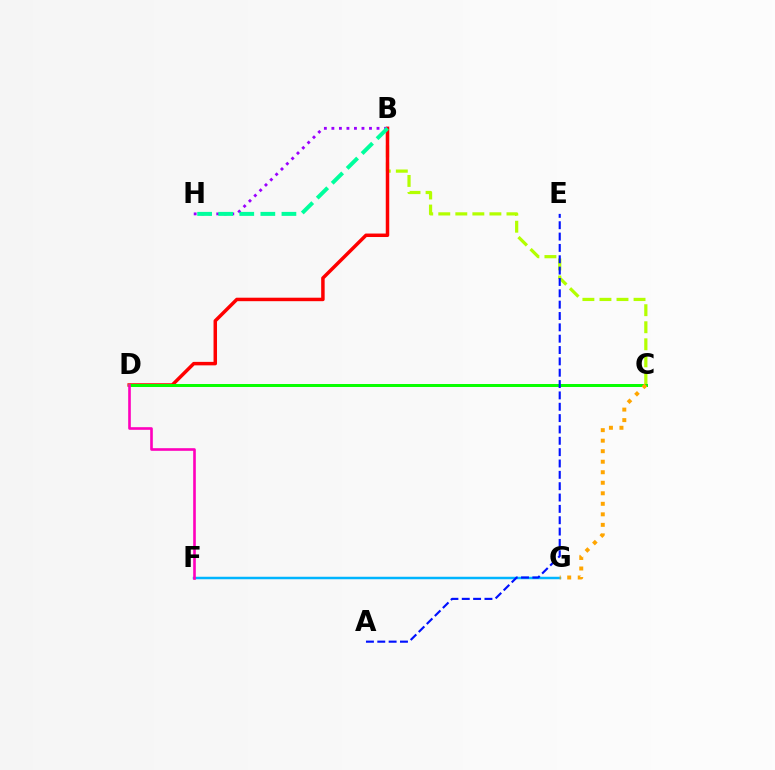{('B', 'C'): [{'color': '#b3ff00', 'line_style': 'dashed', 'thickness': 2.32}], ('F', 'G'): [{'color': '#00b5ff', 'line_style': 'solid', 'thickness': 1.78}], ('B', 'D'): [{'color': '#ff0000', 'line_style': 'solid', 'thickness': 2.51}], ('B', 'H'): [{'color': '#9b00ff', 'line_style': 'dotted', 'thickness': 2.04}, {'color': '#00ff9d', 'line_style': 'dashed', 'thickness': 2.86}], ('C', 'D'): [{'color': '#08ff00', 'line_style': 'solid', 'thickness': 2.14}], ('A', 'E'): [{'color': '#0010ff', 'line_style': 'dashed', 'thickness': 1.54}], ('C', 'G'): [{'color': '#ffa500', 'line_style': 'dotted', 'thickness': 2.86}], ('D', 'F'): [{'color': '#ff00bd', 'line_style': 'solid', 'thickness': 1.89}]}